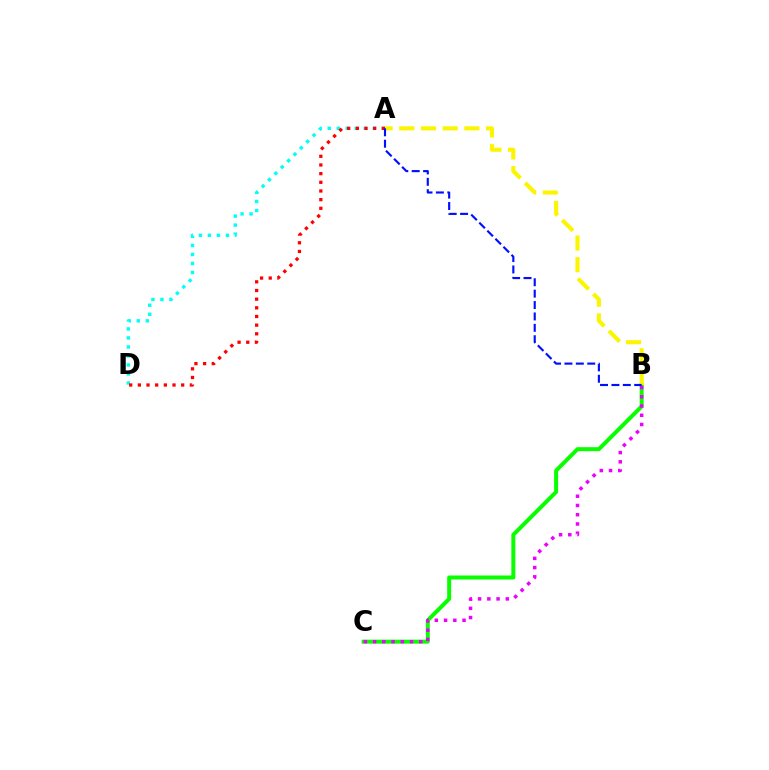{('A', 'D'): [{'color': '#00fff6', 'line_style': 'dotted', 'thickness': 2.45}, {'color': '#ff0000', 'line_style': 'dotted', 'thickness': 2.35}], ('B', 'C'): [{'color': '#08ff00', 'line_style': 'solid', 'thickness': 2.87}, {'color': '#ee00ff', 'line_style': 'dotted', 'thickness': 2.51}], ('A', 'B'): [{'color': '#fcf500', 'line_style': 'dashed', 'thickness': 2.95}, {'color': '#0010ff', 'line_style': 'dashed', 'thickness': 1.55}]}